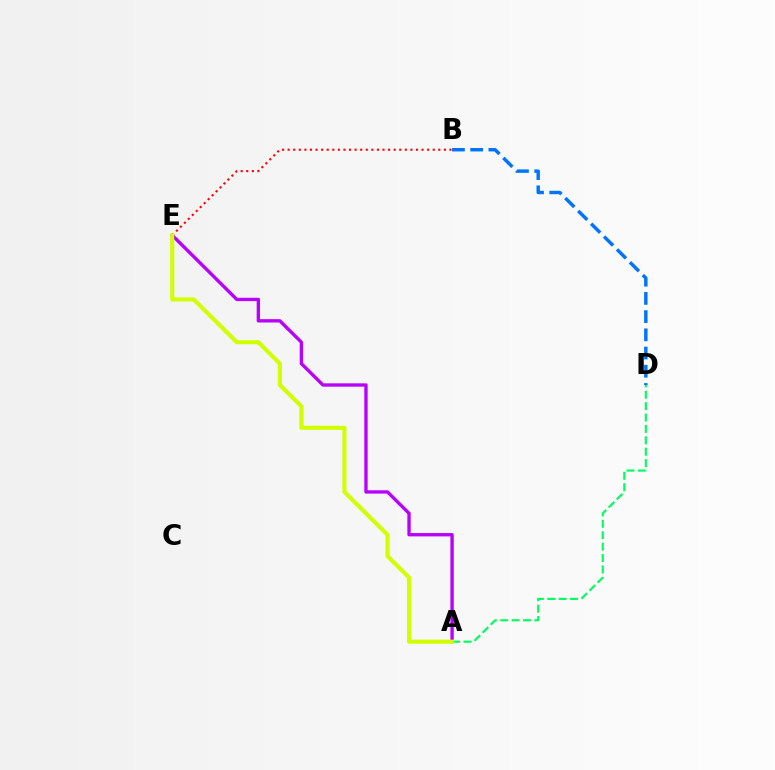{('A', 'E'): [{'color': '#b900ff', 'line_style': 'solid', 'thickness': 2.4}, {'color': '#d1ff00', 'line_style': 'solid', 'thickness': 2.94}], ('B', 'D'): [{'color': '#0074ff', 'line_style': 'dashed', 'thickness': 2.47}], ('A', 'D'): [{'color': '#00ff5c', 'line_style': 'dashed', 'thickness': 1.55}], ('B', 'E'): [{'color': '#ff0000', 'line_style': 'dotted', 'thickness': 1.52}]}